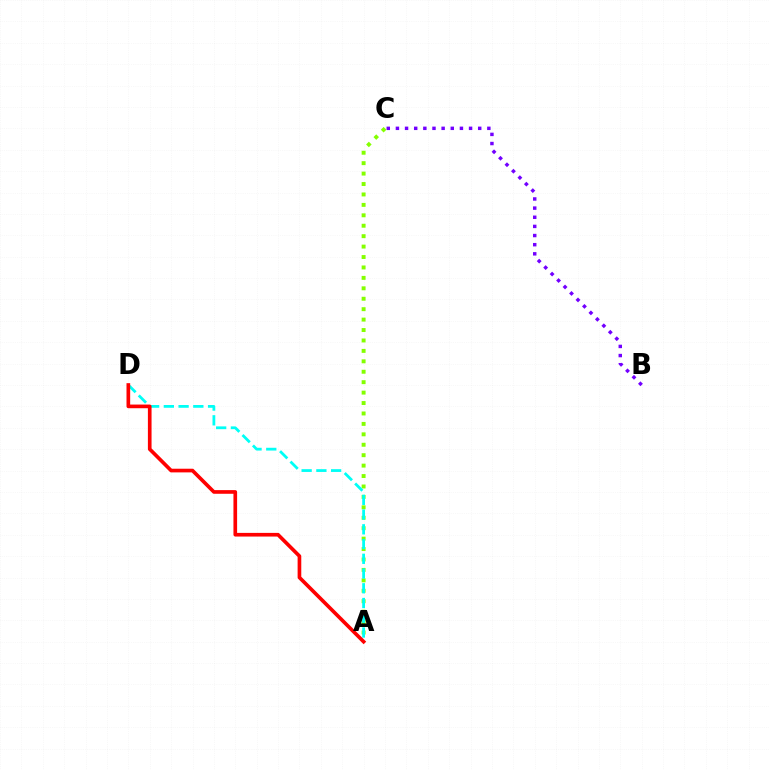{('B', 'C'): [{'color': '#7200ff', 'line_style': 'dotted', 'thickness': 2.48}], ('A', 'C'): [{'color': '#84ff00', 'line_style': 'dotted', 'thickness': 2.83}], ('A', 'D'): [{'color': '#00fff6', 'line_style': 'dashed', 'thickness': 2.0}, {'color': '#ff0000', 'line_style': 'solid', 'thickness': 2.64}]}